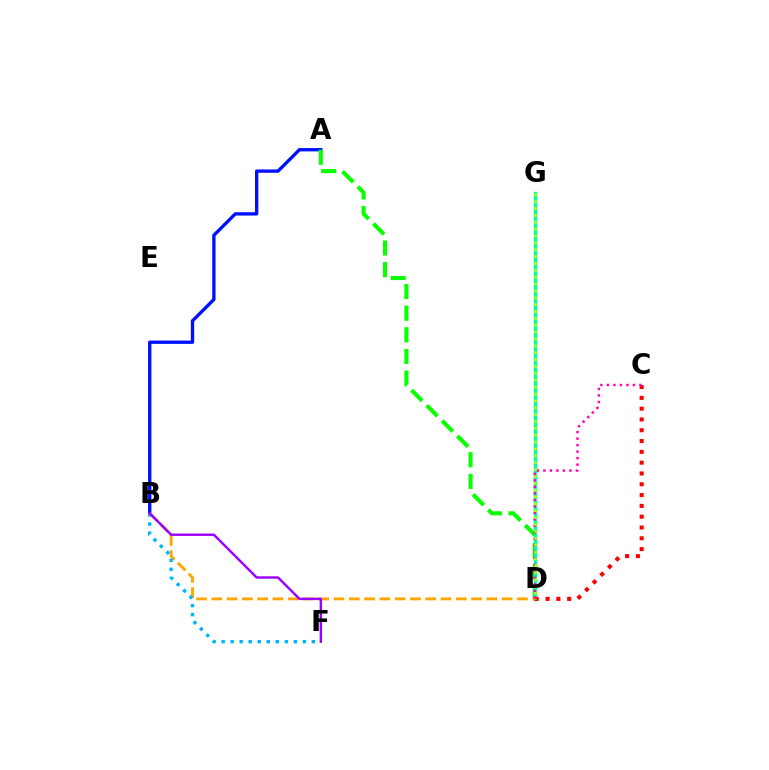{('A', 'B'): [{'color': '#0010ff', 'line_style': 'solid', 'thickness': 2.41}], ('A', 'D'): [{'color': '#08ff00', 'line_style': 'dashed', 'thickness': 2.94}], ('B', 'D'): [{'color': '#ffa500', 'line_style': 'dashed', 'thickness': 2.08}], ('D', 'G'): [{'color': '#00ff9d', 'line_style': 'solid', 'thickness': 2.48}, {'color': '#b3ff00', 'line_style': 'dotted', 'thickness': 1.87}], ('C', 'D'): [{'color': '#ff0000', 'line_style': 'dotted', 'thickness': 2.94}, {'color': '#ff00bd', 'line_style': 'dotted', 'thickness': 1.77}], ('B', 'F'): [{'color': '#00b5ff', 'line_style': 'dotted', 'thickness': 2.45}, {'color': '#9b00ff', 'line_style': 'solid', 'thickness': 1.73}]}